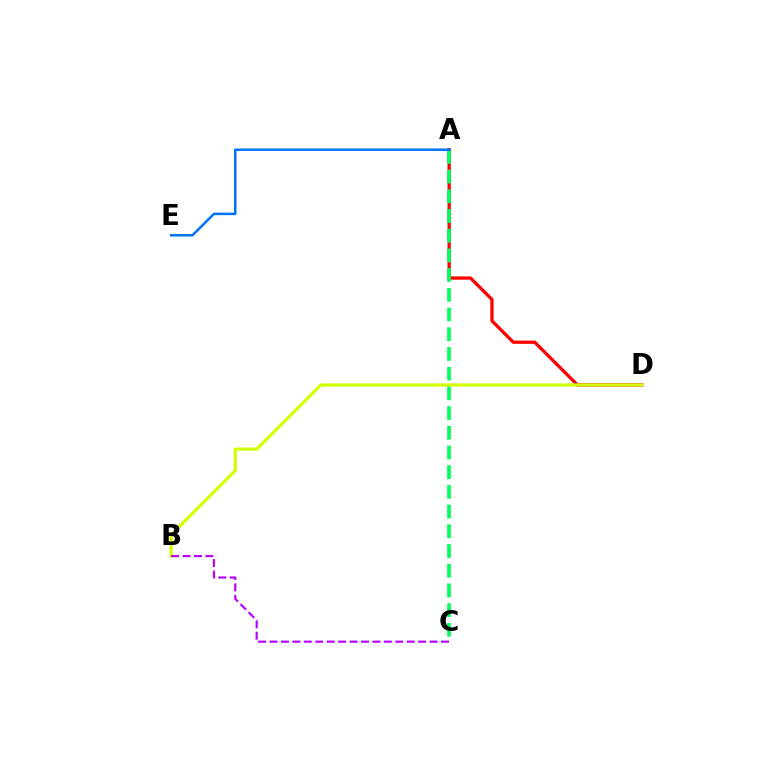{('A', 'D'): [{'color': '#ff0000', 'line_style': 'solid', 'thickness': 2.35}], ('A', 'C'): [{'color': '#00ff5c', 'line_style': 'dashed', 'thickness': 2.68}], ('A', 'E'): [{'color': '#0074ff', 'line_style': 'solid', 'thickness': 1.81}], ('B', 'D'): [{'color': '#d1ff00', 'line_style': 'solid', 'thickness': 2.3}], ('B', 'C'): [{'color': '#b900ff', 'line_style': 'dashed', 'thickness': 1.55}]}